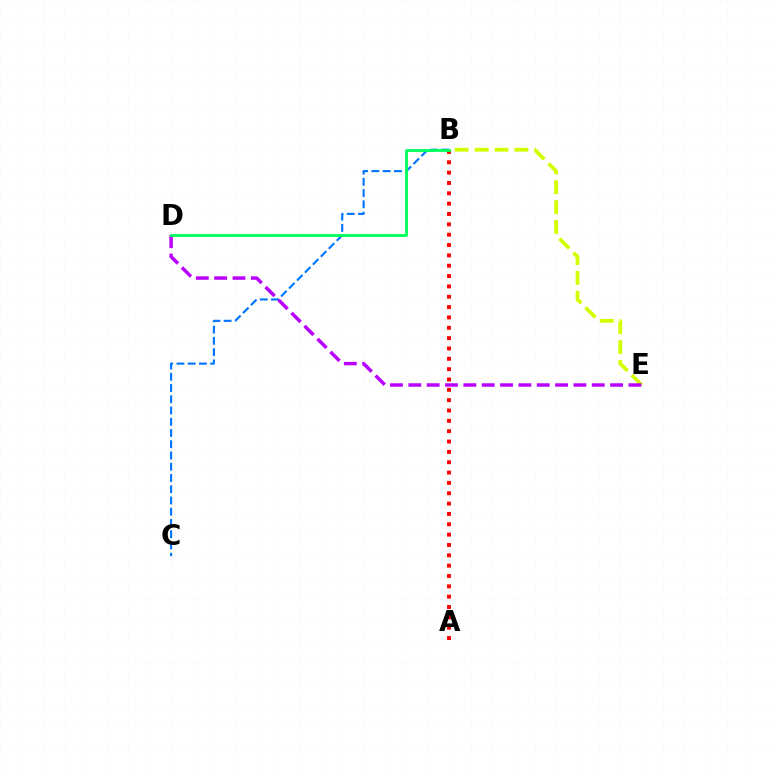{('A', 'B'): [{'color': '#ff0000', 'line_style': 'dotted', 'thickness': 2.81}], ('B', 'C'): [{'color': '#0074ff', 'line_style': 'dashed', 'thickness': 1.53}], ('B', 'E'): [{'color': '#d1ff00', 'line_style': 'dashed', 'thickness': 2.7}], ('D', 'E'): [{'color': '#b900ff', 'line_style': 'dashed', 'thickness': 2.49}], ('B', 'D'): [{'color': '#00ff5c', 'line_style': 'solid', 'thickness': 2.05}]}